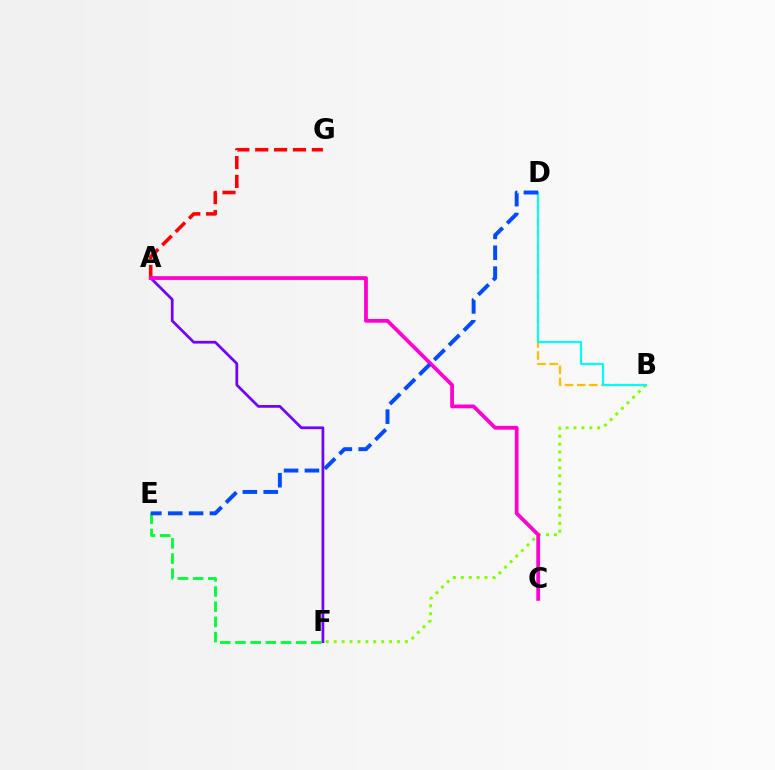{('A', 'G'): [{'color': '#ff0000', 'line_style': 'dashed', 'thickness': 2.56}], ('A', 'F'): [{'color': '#7200ff', 'line_style': 'solid', 'thickness': 1.97}], ('E', 'F'): [{'color': '#00ff39', 'line_style': 'dashed', 'thickness': 2.06}], ('B', 'F'): [{'color': '#84ff00', 'line_style': 'dotted', 'thickness': 2.15}], ('B', 'D'): [{'color': '#ffbd00', 'line_style': 'dashed', 'thickness': 1.65}, {'color': '#00fff6', 'line_style': 'solid', 'thickness': 1.58}], ('A', 'C'): [{'color': '#ff00cf', 'line_style': 'solid', 'thickness': 2.72}], ('D', 'E'): [{'color': '#004bff', 'line_style': 'dashed', 'thickness': 2.83}]}